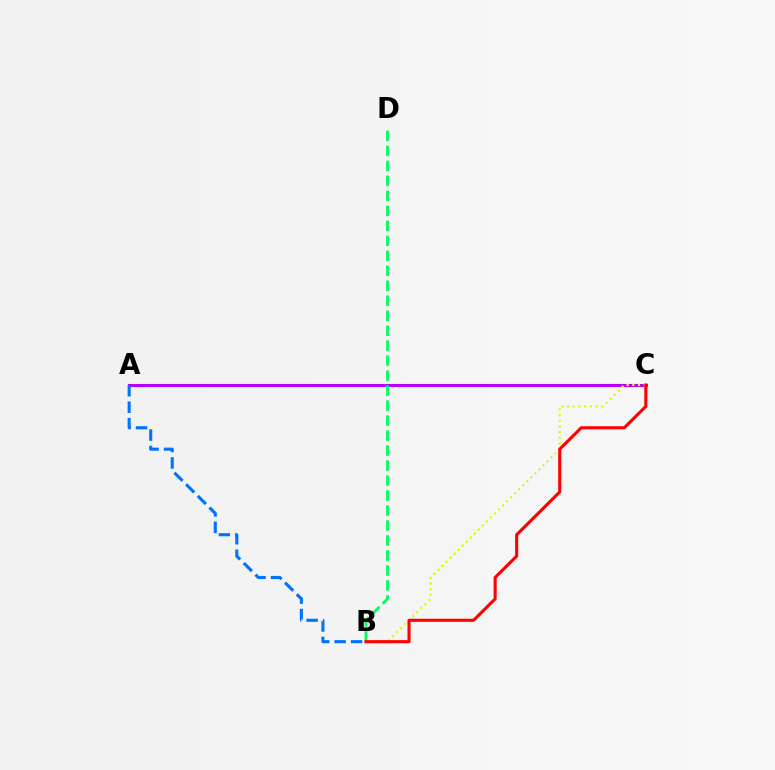{('A', 'C'): [{'color': '#b900ff', 'line_style': 'solid', 'thickness': 2.21}], ('B', 'D'): [{'color': '#00ff5c', 'line_style': 'dashed', 'thickness': 2.04}], ('A', 'B'): [{'color': '#0074ff', 'line_style': 'dashed', 'thickness': 2.24}], ('B', 'C'): [{'color': '#d1ff00', 'line_style': 'dotted', 'thickness': 1.55}, {'color': '#ff0000', 'line_style': 'solid', 'thickness': 2.22}]}